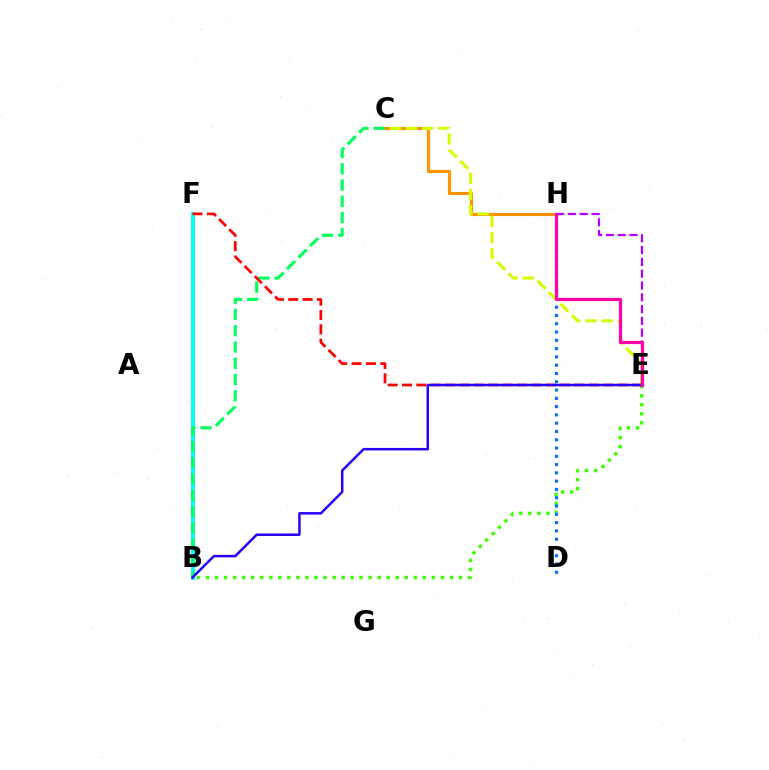{('B', 'F'): [{'color': '#00fff6', 'line_style': 'solid', 'thickness': 2.84}], ('B', 'E'): [{'color': '#3dff00', 'line_style': 'dotted', 'thickness': 2.46}, {'color': '#2500ff', 'line_style': 'solid', 'thickness': 1.8}], ('C', 'H'): [{'color': '#ff9400', 'line_style': 'solid', 'thickness': 2.23}], ('D', 'H'): [{'color': '#0074ff', 'line_style': 'dotted', 'thickness': 2.25}], ('B', 'C'): [{'color': '#00ff5c', 'line_style': 'dashed', 'thickness': 2.21}], ('C', 'E'): [{'color': '#d1ff00', 'line_style': 'dashed', 'thickness': 2.19}], ('E', 'H'): [{'color': '#b900ff', 'line_style': 'dashed', 'thickness': 1.6}, {'color': '#ff00ac', 'line_style': 'solid', 'thickness': 2.28}], ('E', 'F'): [{'color': '#ff0000', 'line_style': 'dashed', 'thickness': 1.95}]}